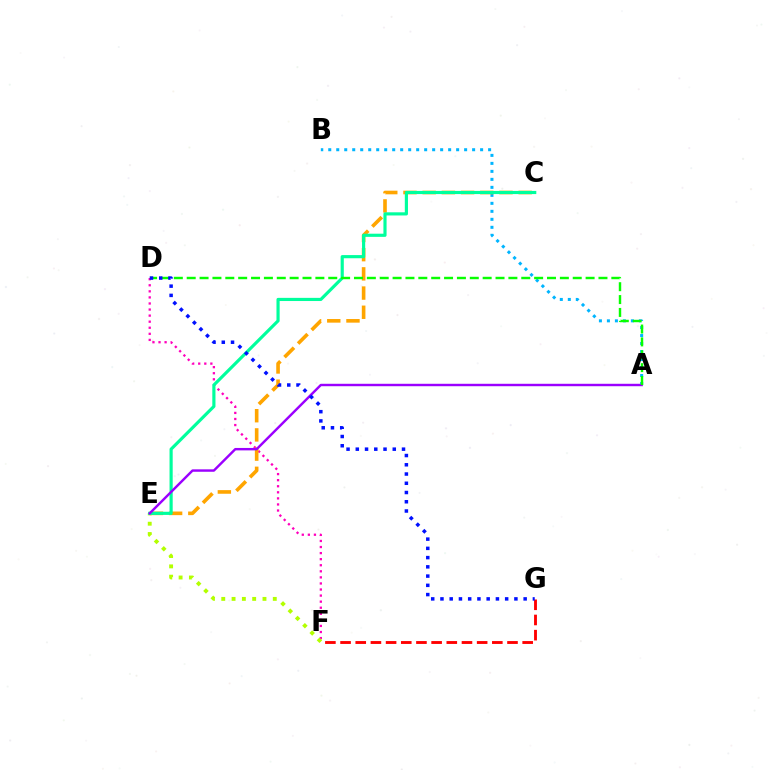{('D', 'F'): [{'color': '#ff00bd', 'line_style': 'dotted', 'thickness': 1.65}], ('E', 'F'): [{'color': '#b3ff00', 'line_style': 'dotted', 'thickness': 2.8}], ('A', 'B'): [{'color': '#00b5ff', 'line_style': 'dotted', 'thickness': 2.17}], ('F', 'G'): [{'color': '#ff0000', 'line_style': 'dashed', 'thickness': 2.06}], ('C', 'E'): [{'color': '#ffa500', 'line_style': 'dashed', 'thickness': 2.61}, {'color': '#00ff9d', 'line_style': 'solid', 'thickness': 2.28}], ('A', 'E'): [{'color': '#9b00ff', 'line_style': 'solid', 'thickness': 1.75}], ('A', 'D'): [{'color': '#08ff00', 'line_style': 'dashed', 'thickness': 1.75}], ('D', 'G'): [{'color': '#0010ff', 'line_style': 'dotted', 'thickness': 2.51}]}